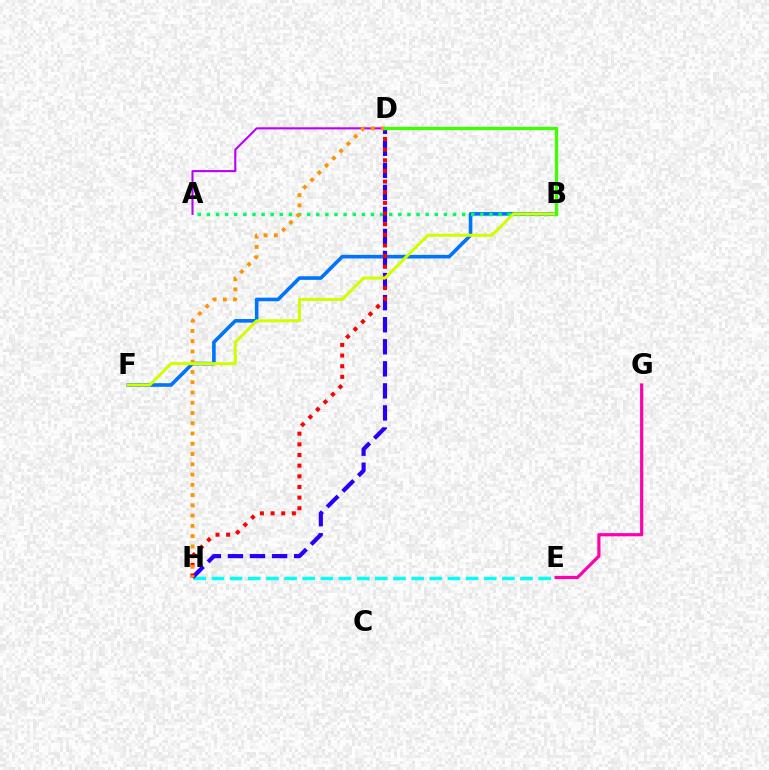{('E', 'H'): [{'color': '#00fff6', 'line_style': 'dashed', 'thickness': 2.47}], ('B', 'F'): [{'color': '#0074ff', 'line_style': 'solid', 'thickness': 2.6}, {'color': '#d1ff00', 'line_style': 'solid', 'thickness': 2.17}], ('A', 'B'): [{'color': '#00ff5c', 'line_style': 'dotted', 'thickness': 2.48}], ('D', 'H'): [{'color': '#2500ff', 'line_style': 'dashed', 'thickness': 3.0}, {'color': '#ff0000', 'line_style': 'dotted', 'thickness': 2.89}, {'color': '#ff9400', 'line_style': 'dotted', 'thickness': 2.79}], ('A', 'D'): [{'color': '#b900ff', 'line_style': 'solid', 'thickness': 1.51}], ('B', 'D'): [{'color': '#3dff00', 'line_style': 'solid', 'thickness': 2.34}], ('E', 'G'): [{'color': '#ff00ac', 'line_style': 'solid', 'thickness': 2.29}]}